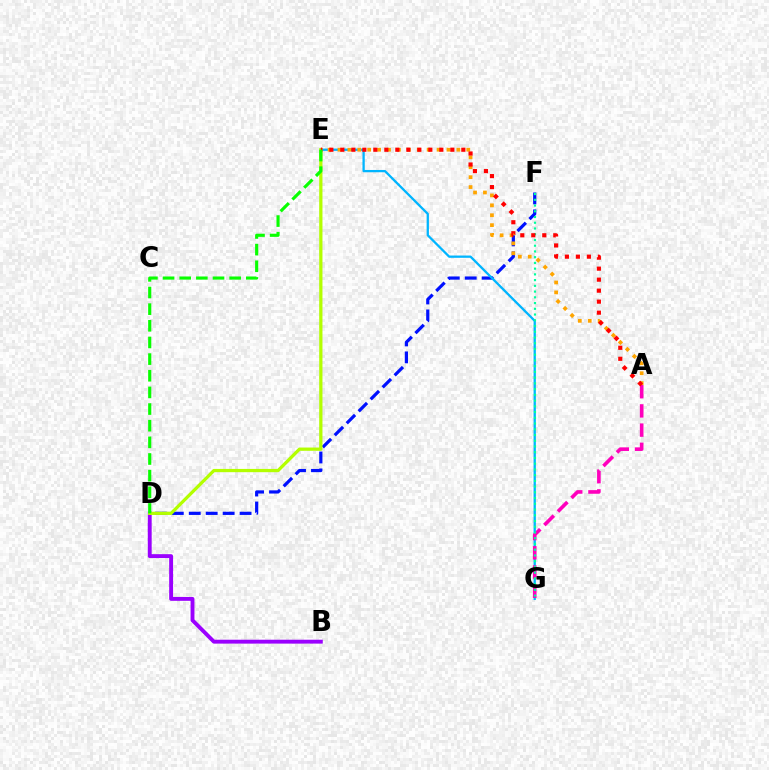{('D', 'F'): [{'color': '#0010ff', 'line_style': 'dashed', 'thickness': 2.3}], ('B', 'D'): [{'color': '#9b00ff', 'line_style': 'solid', 'thickness': 2.8}], ('E', 'G'): [{'color': '#00b5ff', 'line_style': 'solid', 'thickness': 1.65}], ('A', 'G'): [{'color': '#ff00bd', 'line_style': 'dashed', 'thickness': 2.61}], ('D', 'E'): [{'color': '#b3ff00', 'line_style': 'solid', 'thickness': 2.35}, {'color': '#08ff00', 'line_style': 'dashed', 'thickness': 2.26}], ('A', 'E'): [{'color': '#ffa500', 'line_style': 'dotted', 'thickness': 2.69}, {'color': '#ff0000', 'line_style': 'dotted', 'thickness': 2.99}], ('F', 'G'): [{'color': '#00ff9d', 'line_style': 'dotted', 'thickness': 1.56}]}